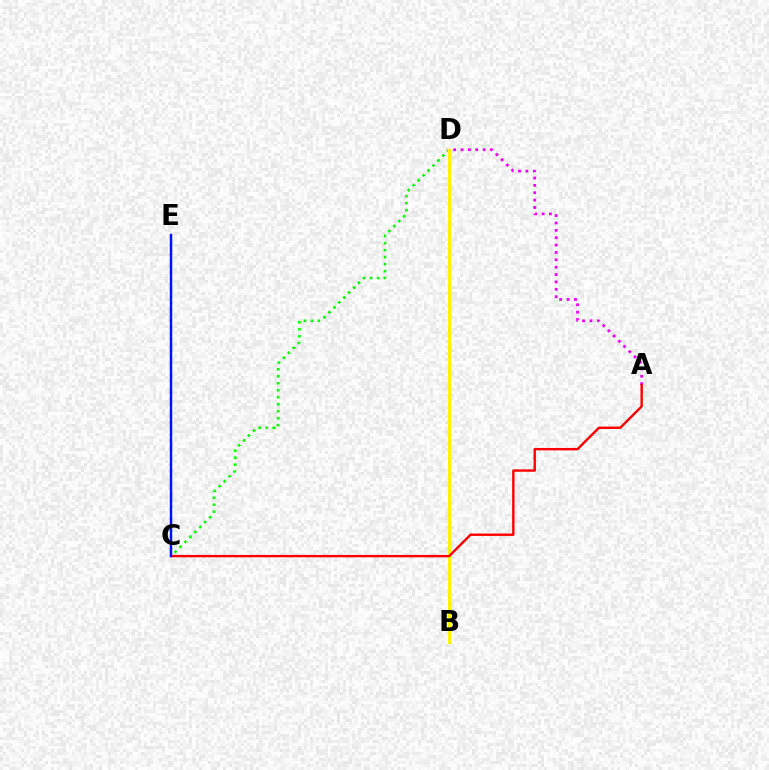{('C', 'D'): [{'color': '#08ff00', 'line_style': 'dotted', 'thickness': 1.9}], ('C', 'E'): [{'color': '#00fff6', 'line_style': 'dotted', 'thickness': 1.63}, {'color': '#0010ff', 'line_style': 'solid', 'thickness': 1.77}], ('B', 'D'): [{'color': '#fcf500', 'line_style': 'solid', 'thickness': 2.23}], ('A', 'D'): [{'color': '#ee00ff', 'line_style': 'dotted', 'thickness': 2.0}], ('A', 'C'): [{'color': '#ff0000', 'line_style': 'solid', 'thickness': 1.73}]}